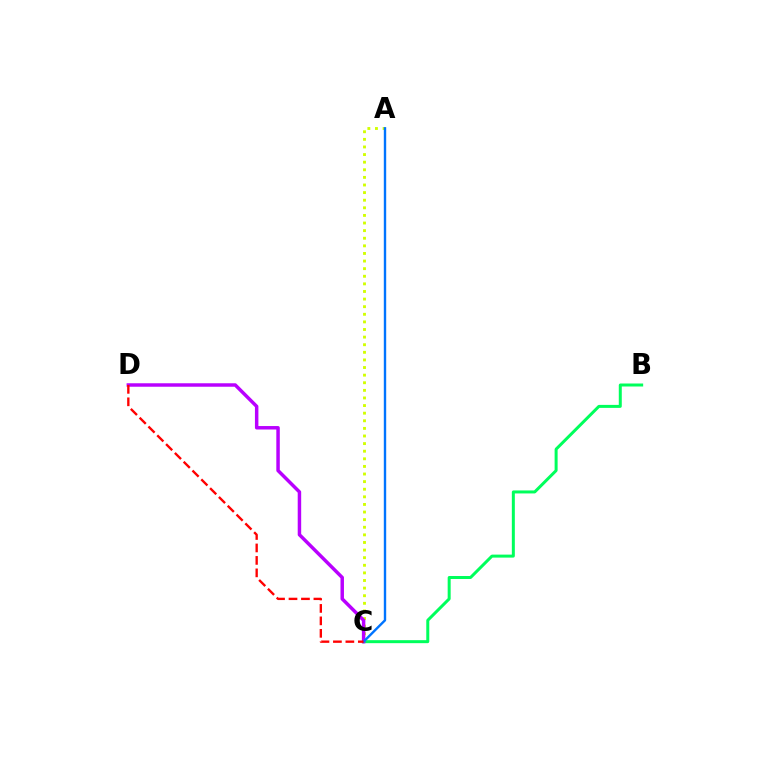{('A', 'C'): [{'color': '#d1ff00', 'line_style': 'dotted', 'thickness': 2.07}, {'color': '#0074ff', 'line_style': 'solid', 'thickness': 1.72}], ('B', 'C'): [{'color': '#00ff5c', 'line_style': 'solid', 'thickness': 2.16}], ('C', 'D'): [{'color': '#b900ff', 'line_style': 'solid', 'thickness': 2.5}, {'color': '#ff0000', 'line_style': 'dashed', 'thickness': 1.69}]}